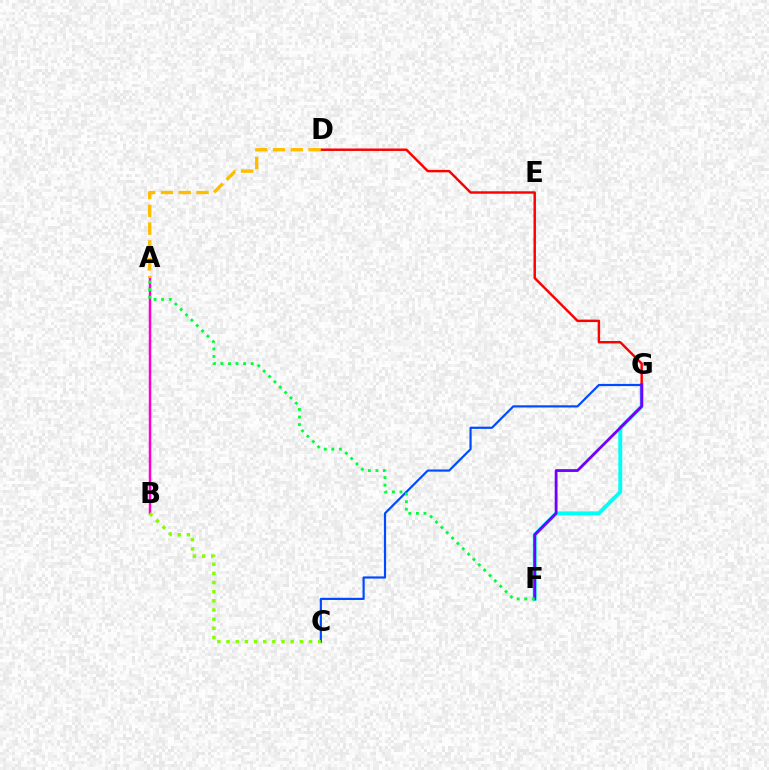{('A', 'B'): [{'color': '#ff00cf', 'line_style': 'solid', 'thickness': 1.79}], ('F', 'G'): [{'color': '#00fff6', 'line_style': 'solid', 'thickness': 2.82}, {'color': '#7200ff', 'line_style': 'solid', 'thickness': 2.02}], ('D', 'G'): [{'color': '#ff0000', 'line_style': 'solid', 'thickness': 1.76}], ('A', 'D'): [{'color': '#ffbd00', 'line_style': 'dashed', 'thickness': 2.42}], ('C', 'G'): [{'color': '#004bff', 'line_style': 'solid', 'thickness': 1.58}], ('A', 'F'): [{'color': '#00ff39', 'line_style': 'dotted', 'thickness': 2.06}], ('B', 'C'): [{'color': '#84ff00', 'line_style': 'dotted', 'thickness': 2.49}]}